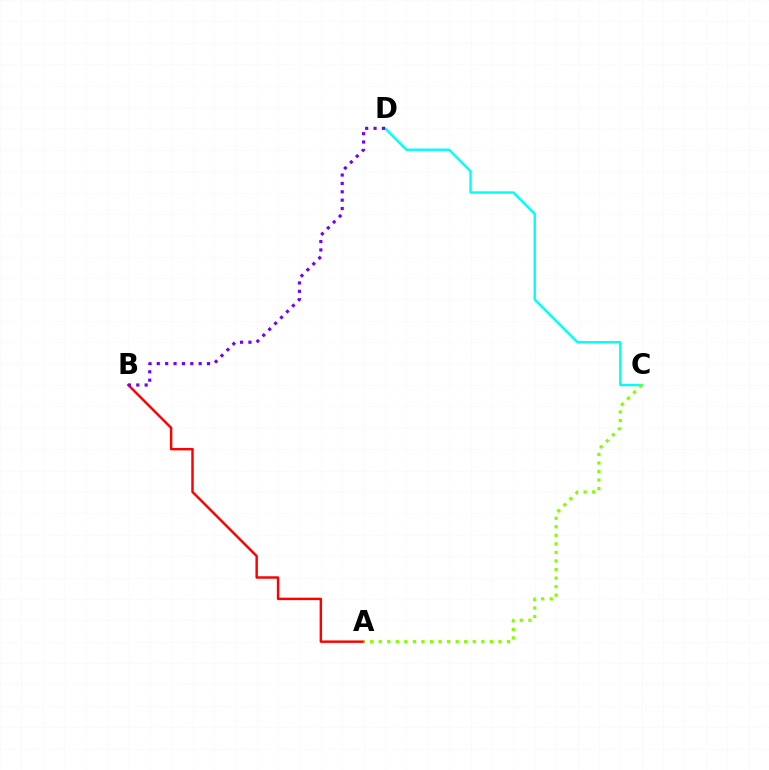{('A', 'B'): [{'color': '#ff0000', 'line_style': 'solid', 'thickness': 1.76}], ('C', 'D'): [{'color': '#00fff6', 'line_style': 'solid', 'thickness': 1.72}], ('B', 'D'): [{'color': '#7200ff', 'line_style': 'dotted', 'thickness': 2.28}], ('A', 'C'): [{'color': '#84ff00', 'line_style': 'dotted', 'thickness': 2.32}]}